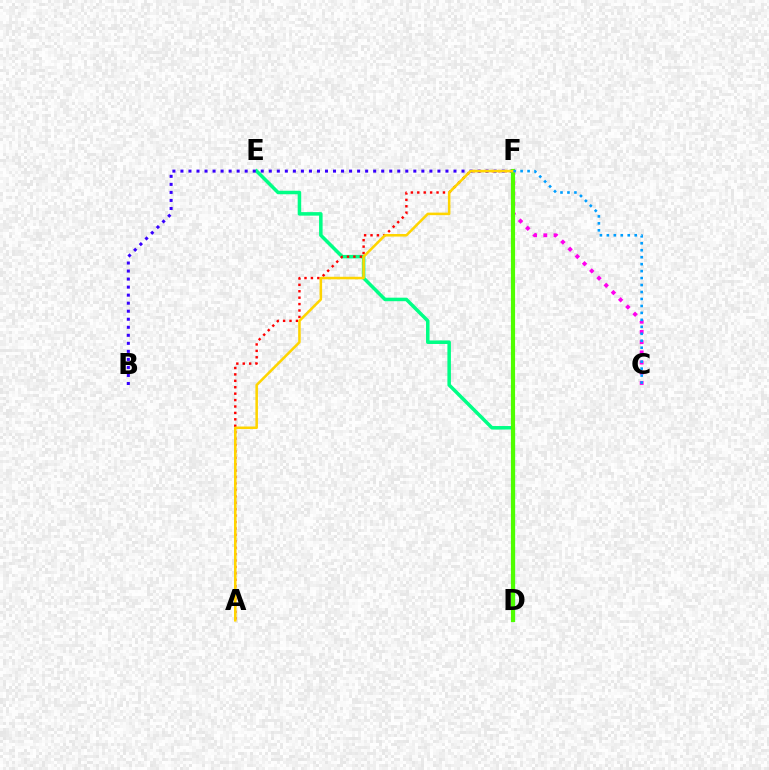{('C', 'F'): [{'color': '#ff00ed', 'line_style': 'dotted', 'thickness': 2.77}, {'color': '#009eff', 'line_style': 'dotted', 'thickness': 1.89}], ('D', 'E'): [{'color': '#00ff86', 'line_style': 'solid', 'thickness': 2.53}], ('B', 'F'): [{'color': '#3700ff', 'line_style': 'dotted', 'thickness': 2.18}], ('A', 'F'): [{'color': '#ff0000', 'line_style': 'dotted', 'thickness': 1.74}, {'color': '#ffd500', 'line_style': 'solid', 'thickness': 1.83}], ('D', 'F'): [{'color': '#4fff00', 'line_style': 'solid', 'thickness': 3.0}]}